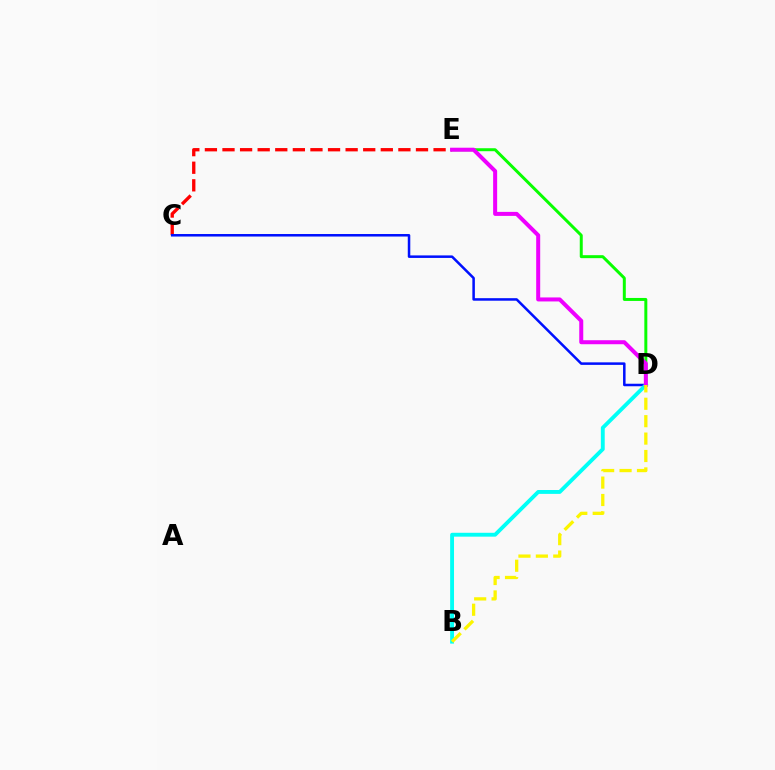{('C', 'E'): [{'color': '#ff0000', 'line_style': 'dashed', 'thickness': 2.39}], ('C', 'D'): [{'color': '#0010ff', 'line_style': 'solid', 'thickness': 1.81}], ('D', 'E'): [{'color': '#08ff00', 'line_style': 'solid', 'thickness': 2.14}, {'color': '#ee00ff', 'line_style': 'solid', 'thickness': 2.89}], ('B', 'D'): [{'color': '#00fff6', 'line_style': 'solid', 'thickness': 2.79}, {'color': '#fcf500', 'line_style': 'dashed', 'thickness': 2.37}]}